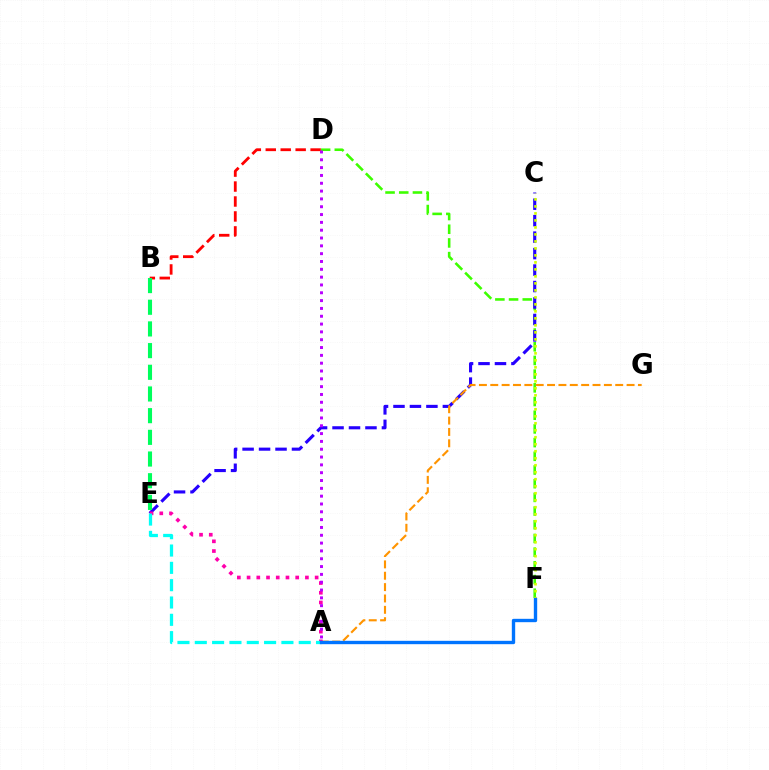{('D', 'F'): [{'color': '#3dff00', 'line_style': 'dashed', 'thickness': 1.86}], ('C', 'E'): [{'color': '#2500ff', 'line_style': 'dashed', 'thickness': 2.24}], ('A', 'G'): [{'color': '#ff9400', 'line_style': 'dashed', 'thickness': 1.54}], ('A', 'E'): [{'color': '#ff00ac', 'line_style': 'dotted', 'thickness': 2.64}, {'color': '#00fff6', 'line_style': 'dashed', 'thickness': 2.35}], ('B', 'D'): [{'color': '#ff0000', 'line_style': 'dashed', 'thickness': 2.03}], ('B', 'E'): [{'color': '#00ff5c', 'line_style': 'dashed', 'thickness': 2.95}], ('C', 'F'): [{'color': '#d1ff00', 'line_style': 'dotted', 'thickness': 1.9}], ('A', 'F'): [{'color': '#0074ff', 'line_style': 'solid', 'thickness': 2.42}], ('A', 'D'): [{'color': '#b900ff', 'line_style': 'dotted', 'thickness': 2.13}]}